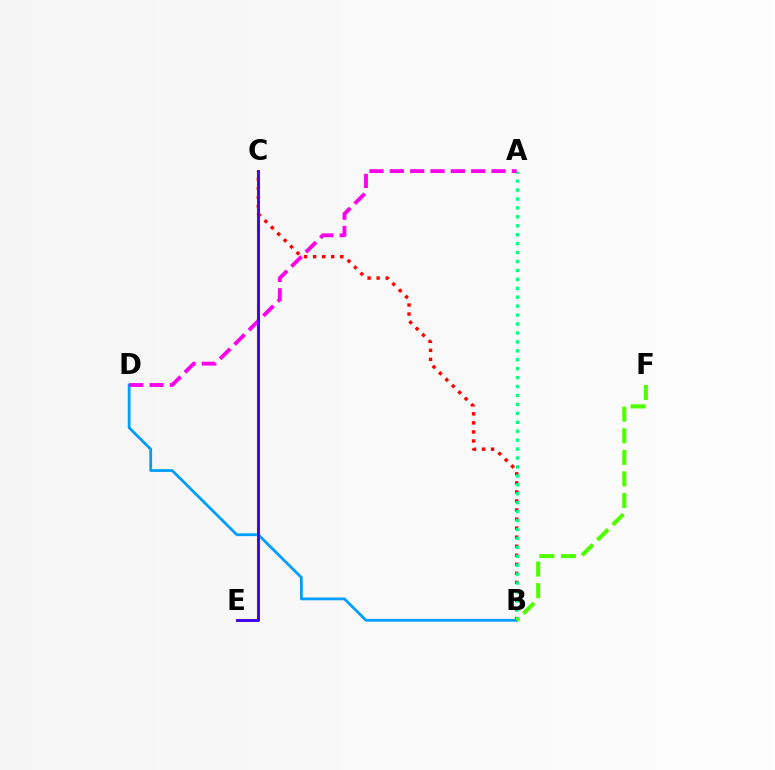{('B', 'D'): [{'color': '#009eff', 'line_style': 'solid', 'thickness': 2.0}], ('B', 'C'): [{'color': '#ff0000', 'line_style': 'dotted', 'thickness': 2.46}], ('A', 'B'): [{'color': '#00ff86', 'line_style': 'dotted', 'thickness': 2.43}], ('B', 'F'): [{'color': '#4fff00', 'line_style': 'dashed', 'thickness': 2.93}], ('C', 'E'): [{'color': '#ffd500', 'line_style': 'solid', 'thickness': 2.36}, {'color': '#3700ff', 'line_style': 'solid', 'thickness': 2.06}], ('A', 'D'): [{'color': '#ff00ed', 'line_style': 'dashed', 'thickness': 2.76}]}